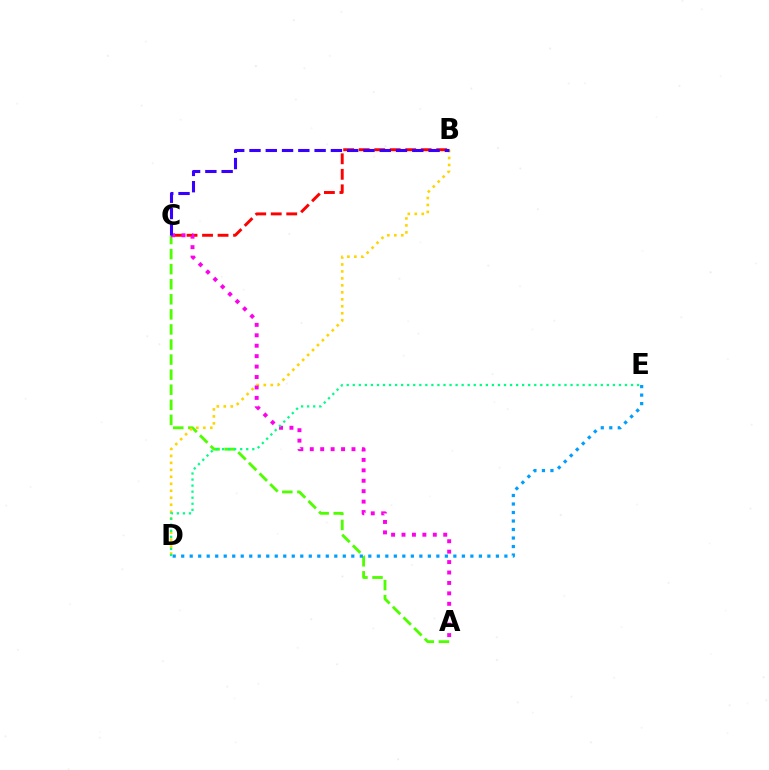{('A', 'C'): [{'color': '#4fff00', 'line_style': 'dashed', 'thickness': 2.05}, {'color': '#ff00ed', 'line_style': 'dotted', 'thickness': 2.83}], ('D', 'E'): [{'color': '#009eff', 'line_style': 'dotted', 'thickness': 2.31}, {'color': '#00ff86', 'line_style': 'dotted', 'thickness': 1.64}], ('B', 'C'): [{'color': '#ff0000', 'line_style': 'dashed', 'thickness': 2.11}, {'color': '#3700ff', 'line_style': 'dashed', 'thickness': 2.21}], ('B', 'D'): [{'color': '#ffd500', 'line_style': 'dotted', 'thickness': 1.9}]}